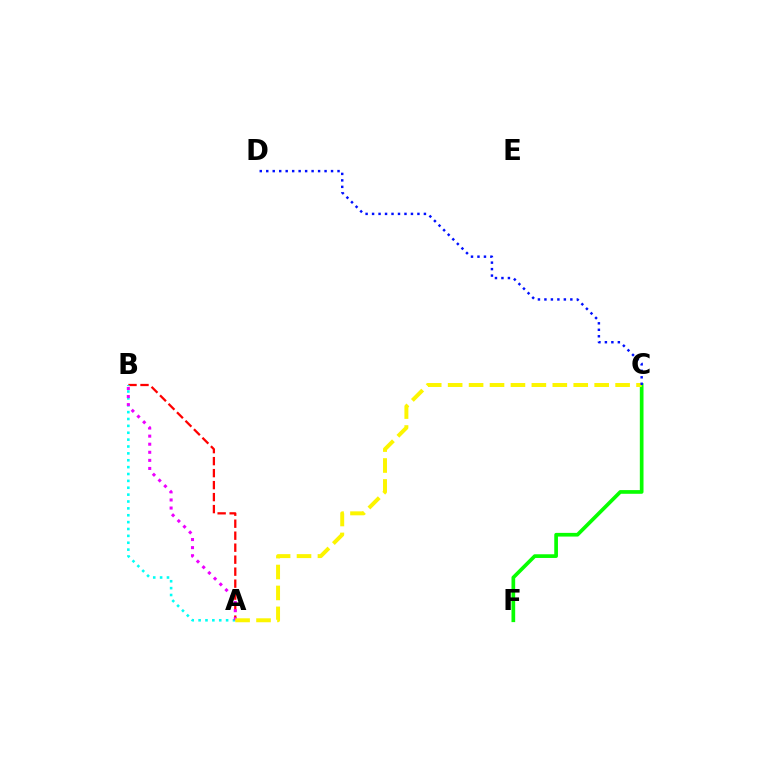{('A', 'B'): [{'color': '#ff0000', 'line_style': 'dashed', 'thickness': 1.63}, {'color': '#00fff6', 'line_style': 'dotted', 'thickness': 1.87}, {'color': '#ee00ff', 'line_style': 'dotted', 'thickness': 2.19}], ('C', 'F'): [{'color': '#08ff00', 'line_style': 'solid', 'thickness': 2.66}], ('A', 'C'): [{'color': '#fcf500', 'line_style': 'dashed', 'thickness': 2.84}], ('C', 'D'): [{'color': '#0010ff', 'line_style': 'dotted', 'thickness': 1.76}]}